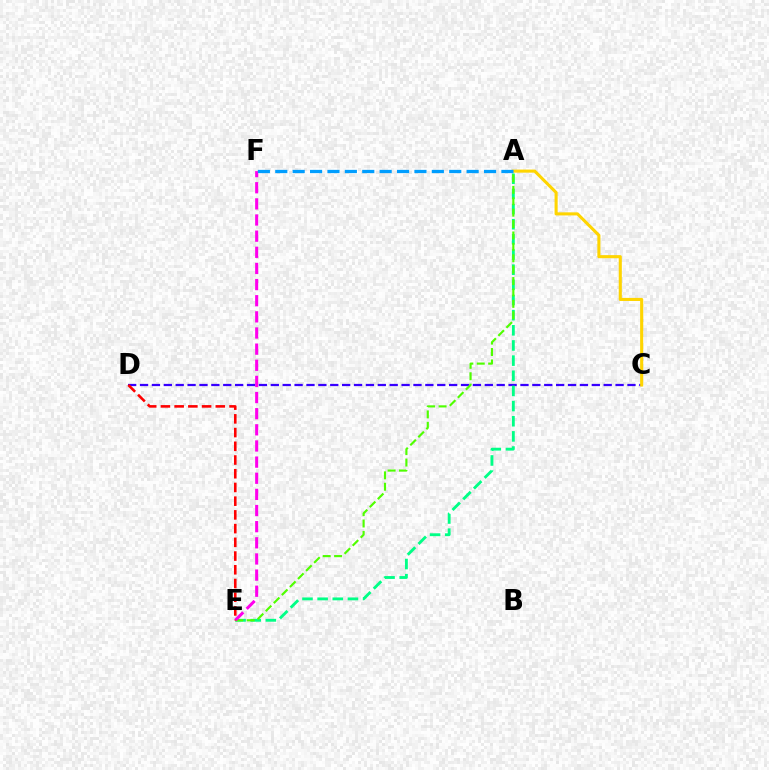{('C', 'D'): [{'color': '#3700ff', 'line_style': 'dashed', 'thickness': 1.62}], ('A', 'E'): [{'color': '#00ff86', 'line_style': 'dashed', 'thickness': 2.06}, {'color': '#4fff00', 'line_style': 'dashed', 'thickness': 1.55}], ('A', 'C'): [{'color': '#ffd500', 'line_style': 'solid', 'thickness': 2.22}], ('E', 'F'): [{'color': '#ff00ed', 'line_style': 'dashed', 'thickness': 2.19}], ('A', 'F'): [{'color': '#009eff', 'line_style': 'dashed', 'thickness': 2.36}], ('D', 'E'): [{'color': '#ff0000', 'line_style': 'dashed', 'thickness': 1.86}]}